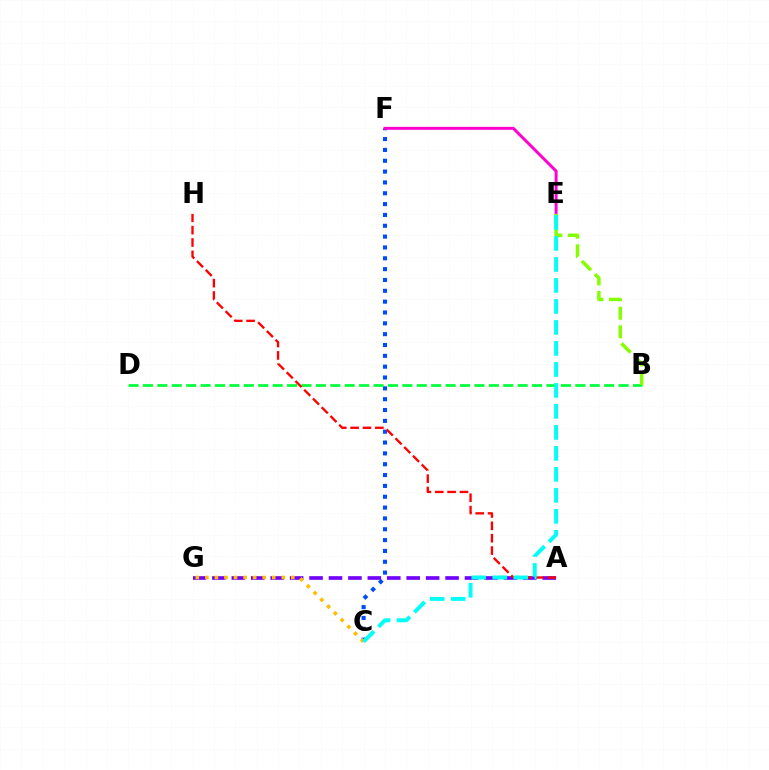{('C', 'F'): [{'color': '#004bff', 'line_style': 'dotted', 'thickness': 2.94}], ('E', 'F'): [{'color': '#ff00cf', 'line_style': 'solid', 'thickness': 2.14}], ('B', 'D'): [{'color': '#00ff39', 'line_style': 'dashed', 'thickness': 1.96}], ('B', 'E'): [{'color': '#84ff00', 'line_style': 'dashed', 'thickness': 2.52}], ('A', 'G'): [{'color': '#7200ff', 'line_style': 'dashed', 'thickness': 2.64}], ('A', 'H'): [{'color': '#ff0000', 'line_style': 'dashed', 'thickness': 1.68}], ('C', 'G'): [{'color': '#ffbd00', 'line_style': 'dotted', 'thickness': 2.6}], ('C', 'E'): [{'color': '#00fff6', 'line_style': 'dashed', 'thickness': 2.85}]}